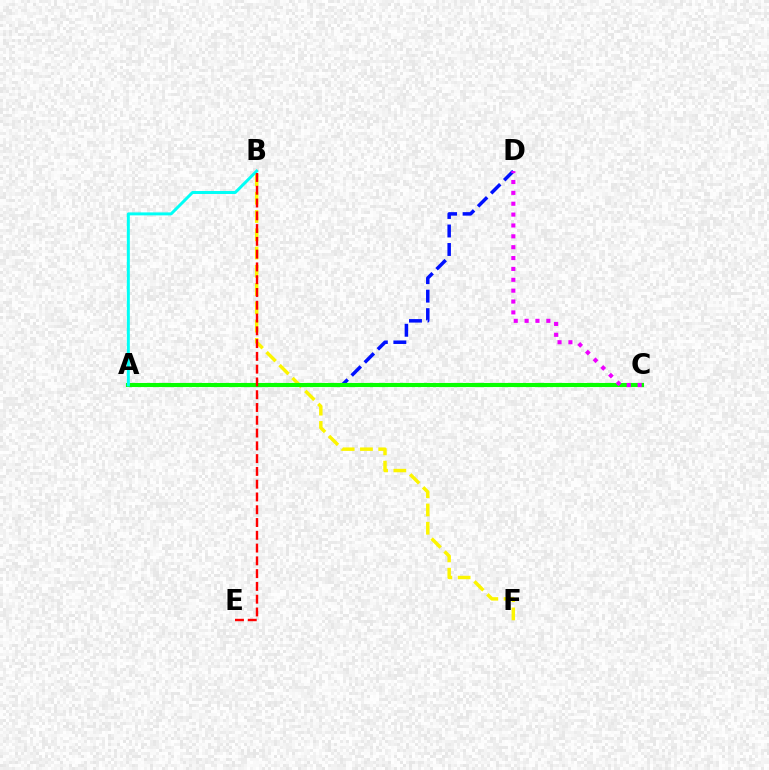{('A', 'D'): [{'color': '#0010ff', 'line_style': 'dashed', 'thickness': 2.51}], ('B', 'F'): [{'color': '#fcf500', 'line_style': 'dashed', 'thickness': 2.48}], ('A', 'C'): [{'color': '#08ff00', 'line_style': 'solid', 'thickness': 2.95}], ('C', 'D'): [{'color': '#ee00ff', 'line_style': 'dotted', 'thickness': 2.95}], ('A', 'B'): [{'color': '#00fff6', 'line_style': 'solid', 'thickness': 2.14}], ('B', 'E'): [{'color': '#ff0000', 'line_style': 'dashed', 'thickness': 1.74}]}